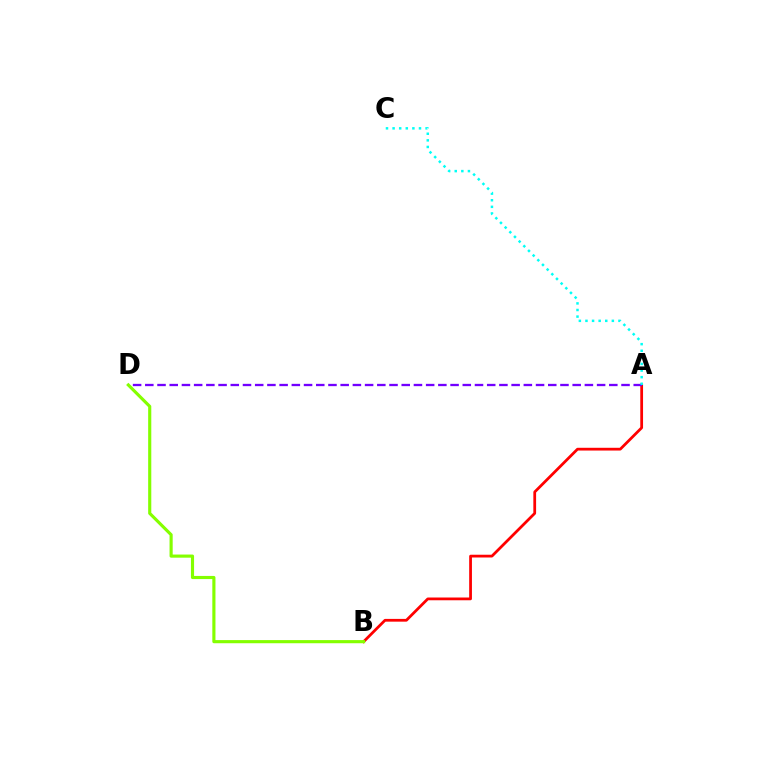{('A', 'B'): [{'color': '#ff0000', 'line_style': 'solid', 'thickness': 1.99}], ('A', 'D'): [{'color': '#7200ff', 'line_style': 'dashed', 'thickness': 1.66}], ('B', 'D'): [{'color': '#84ff00', 'line_style': 'solid', 'thickness': 2.26}], ('A', 'C'): [{'color': '#00fff6', 'line_style': 'dotted', 'thickness': 1.79}]}